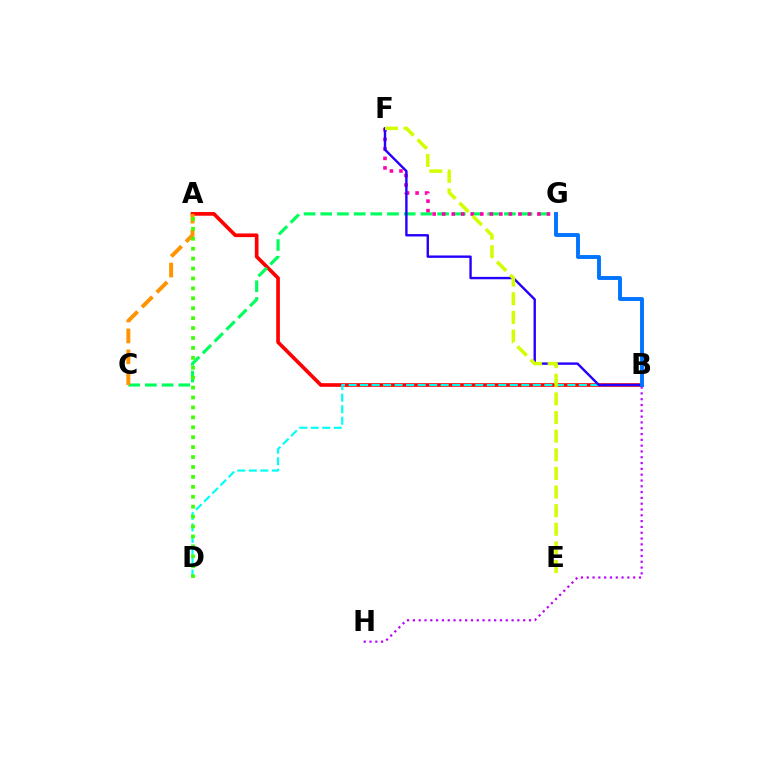{('A', 'B'): [{'color': '#ff0000', 'line_style': 'solid', 'thickness': 2.64}], ('C', 'G'): [{'color': '#00ff5c', 'line_style': 'dashed', 'thickness': 2.27}], ('A', 'C'): [{'color': '#ff9400', 'line_style': 'dashed', 'thickness': 2.84}], ('F', 'G'): [{'color': '#ff00ac', 'line_style': 'dotted', 'thickness': 2.59}], ('B', 'D'): [{'color': '#00fff6', 'line_style': 'dashed', 'thickness': 1.56}], ('B', 'F'): [{'color': '#2500ff', 'line_style': 'solid', 'thickness': 1.72}], ('A', 'D'): [{'color': '#3dff00', 'line_style': 'dotted', 'thickness': 2.7}], ('B', 'H'): [{'color': '#b900ff', 'line_style': 'dotted', 'thickness': 1.58}], ('B', 'G'): [{'color': '#0074ff', 'line_style': 'solid', 'thickness': 2.8}], ('E', 'F'): [{'color': '#d1ff00', 'line_style': 'dashed', 'thickness': 2.53}]}